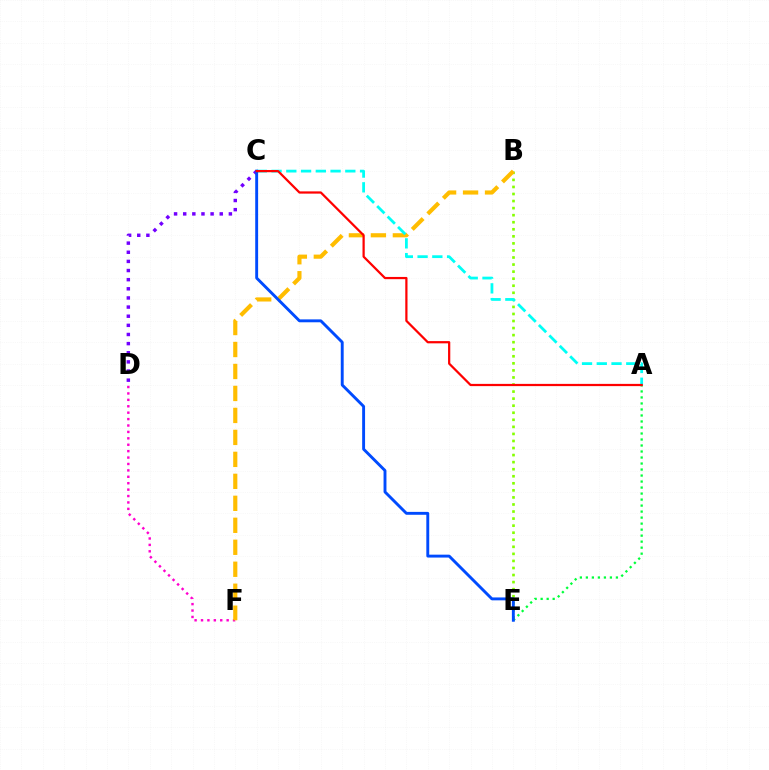{('A', 'E'): [{'color': '#00ff39', 'line_style': 'dotted', 'thickness': 1.63}], ('B', 'E'): [{'color': '#84ff00', 'line_style': 'dotted', 'thickness': 1.92}], ('D', 'F'): [{'color': '#ff00cf', 'line_style': 'dotted', 'thickness': 1.74}], ('B', 'F'): [{'color': '#ffbd00', 'line_style': 'dashed', 'thickness': 2.99}], ('C', 'D'): [{'color': '#7200ff', 'line_style': 'dotted', 'thickness': 2.48}], ('A', 'C'): [{'color': '#00fff6', 'line_style': 'dashed', 'thickness': 2.0}, {'color': '#ff0000', 'line_style': 'solid', 'thickness': 1.61}], ('C', 'E'): [{'color': '#004bff', 'line_style': 'solid', 'thickness': 2.09}]}